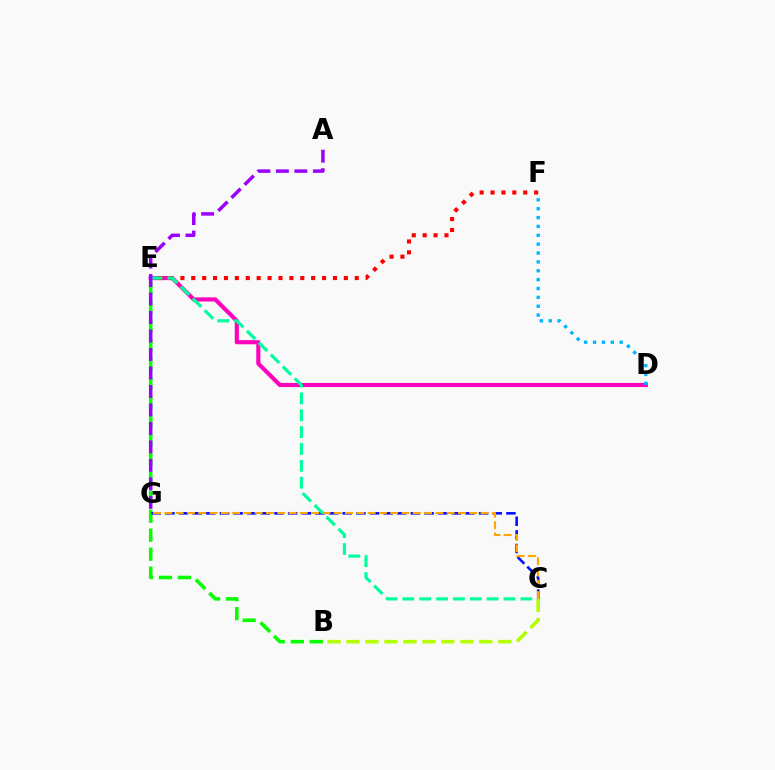{('B', 'E'): [{'color': '#08ff00', 'line_style': 'dashed', 'thickness': 2.58}], ('C', 'G'): [{'color': '#0010ff', 'line_style': 'dashed', 'thickness': 1.85}, {'color': '#ffa500', 'line_style': 'dashed', 'thickness': 1.53}], ('D', 'E'): [{'color': '#ff00bd', 'line_style': 'solid', 'thickness': 2.97}], ('B', 'C'): [{'color': '#b3ff00', 'line_style': 'dashed', 'thickness': 2.58}], ('E', 'F'): [{'color': '#ff0000', 'line_style': 'dotted', 'thickness': 2.96}], ('D', 'F'): [{'color': '#00b5ff', 'line_style': 'dotted', 'thickness': 2.41}], ('C', 'E'): [{'color': '#00ff9d', 'line_style': 'dashed', 'thickness': 2.29}], ('A', 'G'): [{'color': '#9b00ff', 'line_style': 'dashed', 'thickness': 2.51}]}